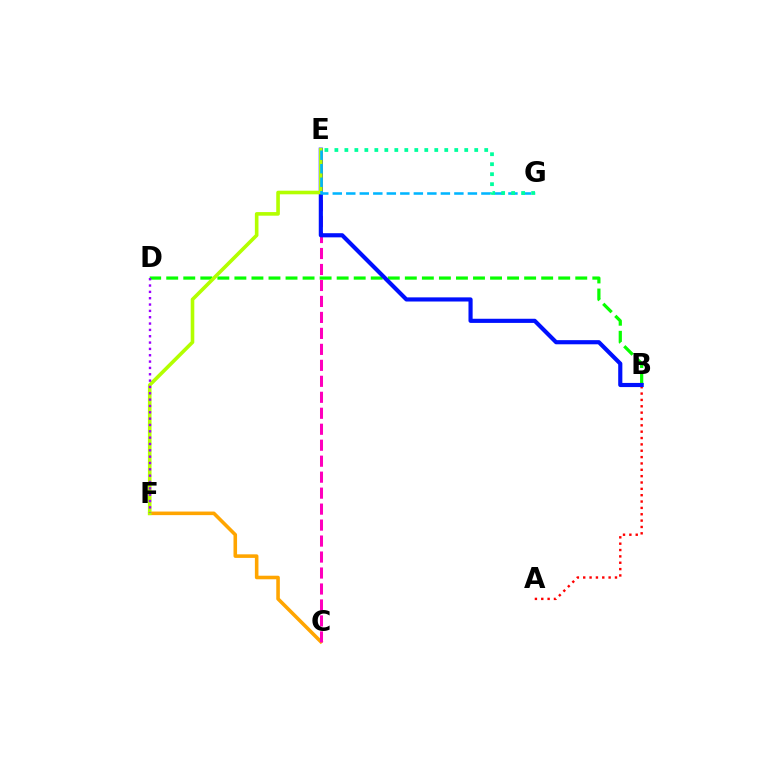{('C', 'F'): [{'color': '#ffa500', 'line_style': 'solid', 'thickness': 2.57}], ('C', 'E'): [{'color': '#ff00bd', 'line_style': 'dashed', 'thickness': 2.17}], ('B', 'D'): [{'color': '#08ff00', 'line_style': 'dashed', 'thickness': 2.32}], ('A', 'B'): [{'color': '#ff0000', 'line_style': 'dotted', 'thickness': 1.73}], ('B', 'E'): [{'color': '#0010ff', 'line_style': 'solid', 'thickness': 2.98}], ('E', 'F'): [{'color': '#b3ff00', 'line_style': 'solid', 'thickness': 2.6}], ('E', 'G'): [{'color': '#00b5ff', 'line_style': 'dashed', 'thickness': 1.84}, {'color': '#00ff9d', 'line_style': 'dotted', 'thickness': 2.71}], ('D', 'F'): [{'color': '#9b00ff', 'line_style': 'dotted', 'thickness': 1.72}]}